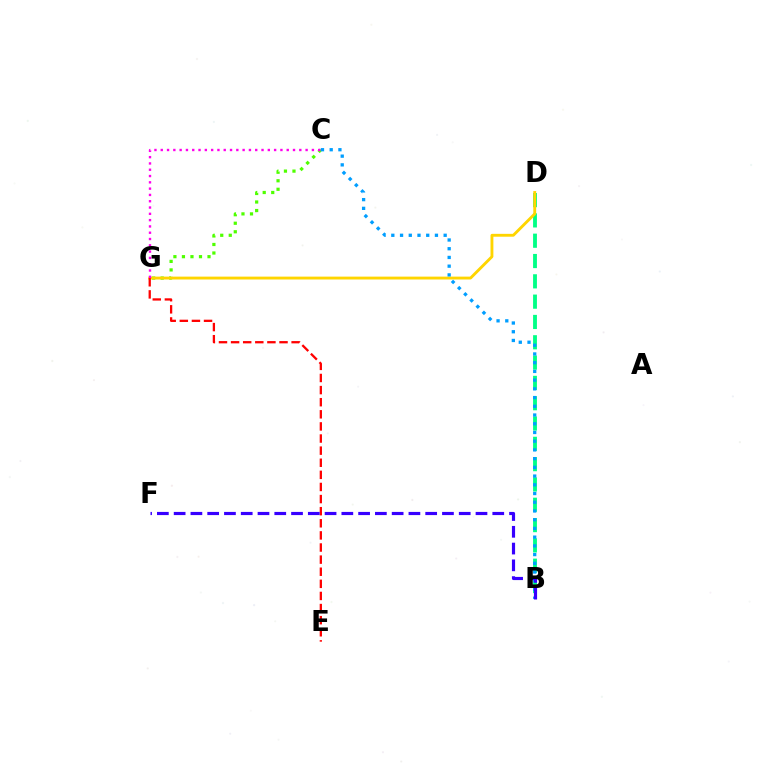{('B', 'D'): [{'color': '#00ff86', 'line_style': 'dashed', 'thickness': 2.76}], ('C', 'G'): [{'color': '#4fff00', 'line_style': 'dotted', 'thickness': 2.32}, {'color': '#ff00ed', 'line_style': 'dotted', 'thickness': 1.71}], ('D', 'G'): [{'color': '#ffd500', 'line_style': 'solid', 'thickness': 2.06}], ('E', 'G'): [{'color': '#ff0000', 'line_style': 'dashed', 'thickness': 1.64}], ('B', 'C'): [{'color': '#009eff', 'line_style': 'dotted', 'thickness': 2.37}], ('B', 'F'): [{'color': '#3700ff', 'line_style': 'dashed', 'thickness': 2.28}]}